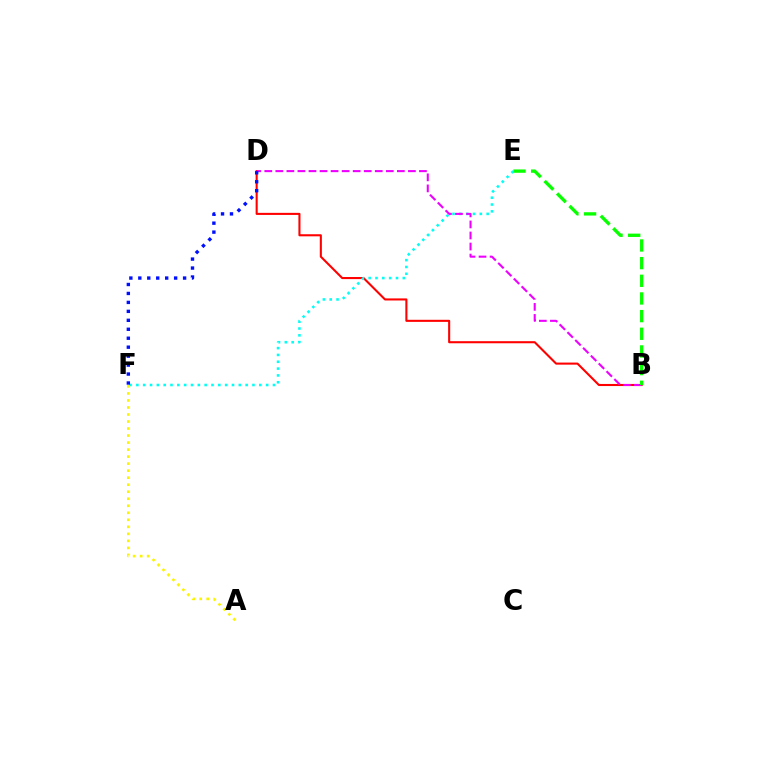{('B', 'D'): [{'color': '#ff0000', 'line_style': 'solid', 'thickness': 1.5}, {'color': '#ee00ff', 'line_style': 'dashed', 'thickness': 1.5}], ('E', 'F'): [{'color': '#00fff6', 'line_style': 'dotted', 'thickness': 1.86}], ('A', 'F'): [{'color': '#fcf500', 'line_style': 'dotted', 'thickness': 1.91}], ('D', 'F'): [{'color': '#0010ff', 'line_style': 'dotted', 'thickness': 2.43}], ('B', 'E'): [{'color': '#08ff00', 'line_style': 'dashed', 'thickness': 2.4}]}